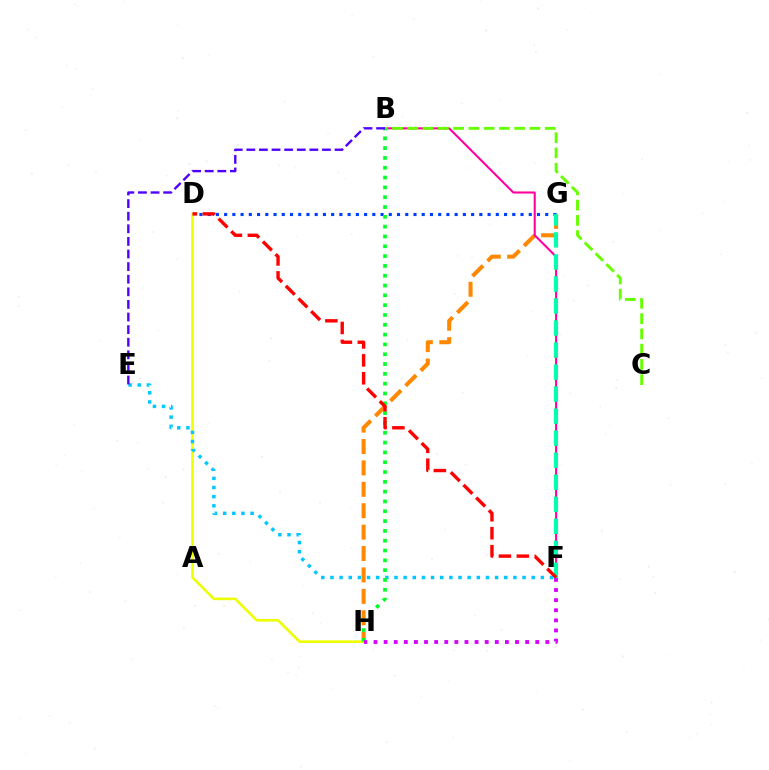{('G', 'H'): [{'color': '#ff8800', 'line_style': 'dashed', 'thickness': 2.91}], ('B', 'F'): [{'color': '#ff00a0', 'line_style': 'solid', 'thickness': 1.51}], ('D', 'G'): [{'color': '#003fff', 'line_style': 'dotted', 'thickness': 2.24}], ('F', 'G'): [{'color': '#00ffaf', 'line_style': 'dashed', 'thickness': 2.99}], ('D', 'H'): [{'color': '#eeff00', 'line_style': 'solid', 'thickness': 1.86}], ('E', 'F'): [{'color': '#00c7ff', 'line_style': 'dotted', 'thickness': 2.49}], ('B', 'C'): [{'color': '#66ff00', 'line_style': 'dashed', 'thickness': 2.07}], ('B', 'H'): [{'color': '#00ff27', 'line_style': 'dotted', 'thickness': 2.67}], ('D', 'F'): [{'color': '#ff0000', 'line_style': 'dashed', 'thickness': 2.44}], ('F', 'H'): [{'color': '#d600ff', 'line_style': 'dotted', 'thickness': 2.75}], ('B', 'E'): [{'color': '#4f00ff', 'line_style': 'dashed', 'thickness': 1.71}]}